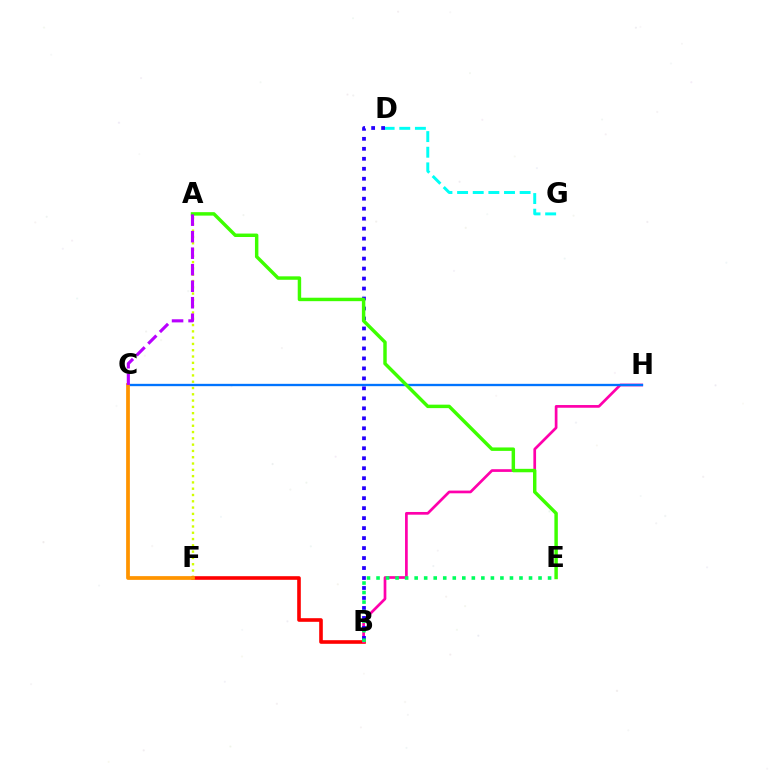{('A', 'F'): [{'color': '#d1ff00', 'line_style': 'dotted', 'thickness': 1.71}], ('B', 'F'): [{'color': '#ff0000', 'line_style': 'solid', 'thickness': 2.61}], ('B', 'H'): [{'color': '#ff00ac', 'line_style': 'solid', 'thickness': 1.95}], ('C', 'H'): [{'color': '#0074ff', 'line_style': 'solid', 'thickness': 1.68}], ('C', 'F'): [{'color': '#ff9400', 'line_style': 'solid', 'thickness': 2.7}], ('B', 'D'): [{'color': '#2500ff', 'line_style': 'dotted', 'thickness': 2.71}], ('B', 'E'): [{'color': '#00ff5c', 'line_style': 'dotted', 'thickness': 2.59}], ('D', 'G'): [{'color': '#00fff6', 'line_style': 'dashed', 'thickness': 2.12}], ('A', 'E'): [{'color': '#3dff00', 'line_style': 'solid', 'thickness': 2.48}], ('A', 'C'): [{'color': '#b900ff', 'line_style': 'dashed', 'thickness': 2.24}]}